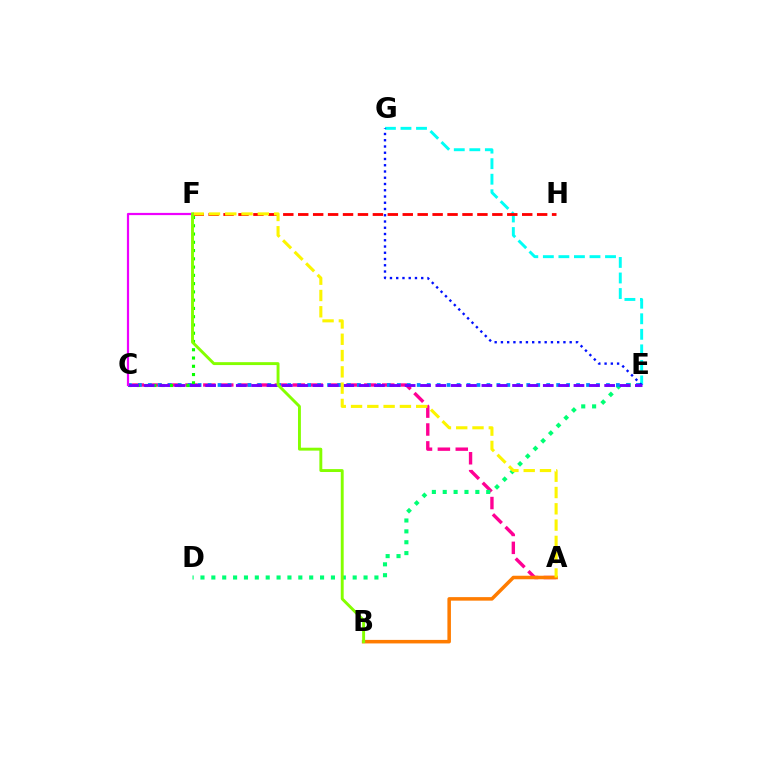{('A', 'C'): [{'color': '#ff0094', 'line_style': 'dashed', 'thickness': 2.43}], ('D', 'E'): [{'color': '#00ff74', 'line_style': 'dotted', 'thickness': 2.95}], ('C', 'E'): [{'color': '#008cff', 'line_style': 'dotted', 'thickness': 2.71}, {'color': '#7200ff', 'line_style': 'dashed', 'thickness': 2.09}], ('A', 'B'): [{'color': '#ff7c00', 'line_style': 'solid', 'thickness': 2.54}], ('E', 'G'): [{'color': '#00fff6', 'line_style': 'dashed', 'thickness': 2.11}, {'color': '#0010ff', 'line_style': 'dotted', 'thickness': 1.7}], ('F', 'H'): [{'color': '#ff0000', 'line_style': 'dashed', 'thickness': 2.03}], ('C', 'F'): [{'color': '#08ff00', 'line_style': 'dotted', 'thickness': 2.25}, {'color': '#ee00ff', 'line_style': 'solid', 'thickness': 1.59}], ('A', 'F'): [{'color': '#fcf500', 'line_style': 'dashed', 'thickness': 2.21}], ('B', 'F'): [{'color': '#84ff00', 'line_style': 'solid', 'thickness': 2.09}]}